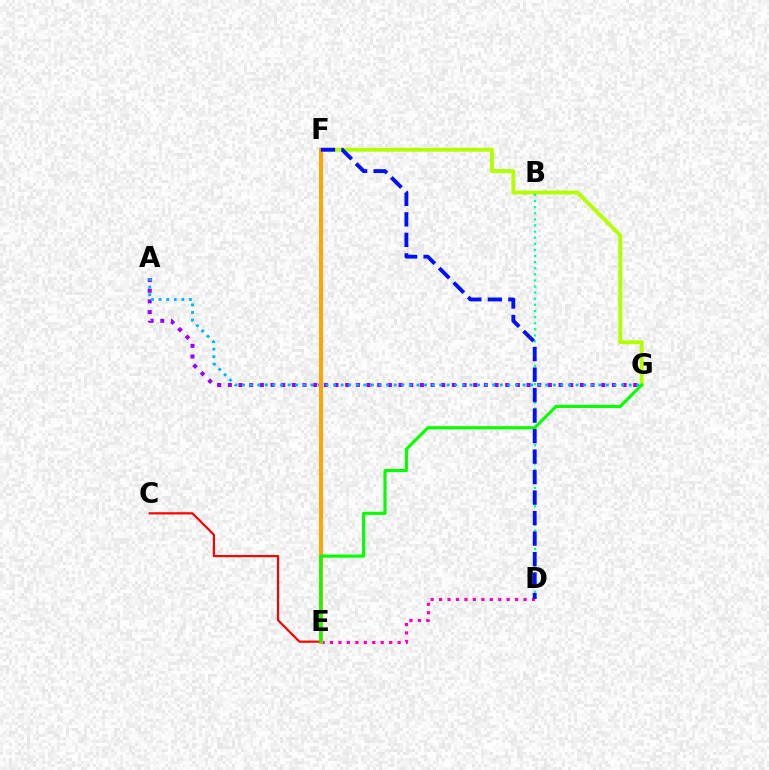{('D', 'E'): [{'color': '#ff00bd', 'line_style': 'dotted', 'thickness': 2.3}], ('F', 'G'): [{'color': '#b3ff00', 'line_style': 'solid', 'thickness': 2.81}], ('A', 'G'): [{'color': '#9b00ff', 'line_style': 'dotted', 'thickness': 2.9}, {'color': '#00b5ff', 'line_style': 'dotted', 'thickness': 2.06}], ('B', 'D'): [{'color': '#00ff9d', 'line_style': 'dotted', 'thickness': 1.66}], ('E', 'F'): [{'color': '#ffa500', 'line_style': 'solid', 'thickness': 2.88}], ('C', 'E'): [{'color': '#ff0000', 'line_style': 'solid', 'thickness': 1.59}], ('E', 'G'): [{'color': '#08ff00', 'line_style': 'solid', 'thickness': 2.27}], ('D', 'F'): [{'color': '#0010ff', 'line_style': 'dashed', 'thickness': 2.78}]}